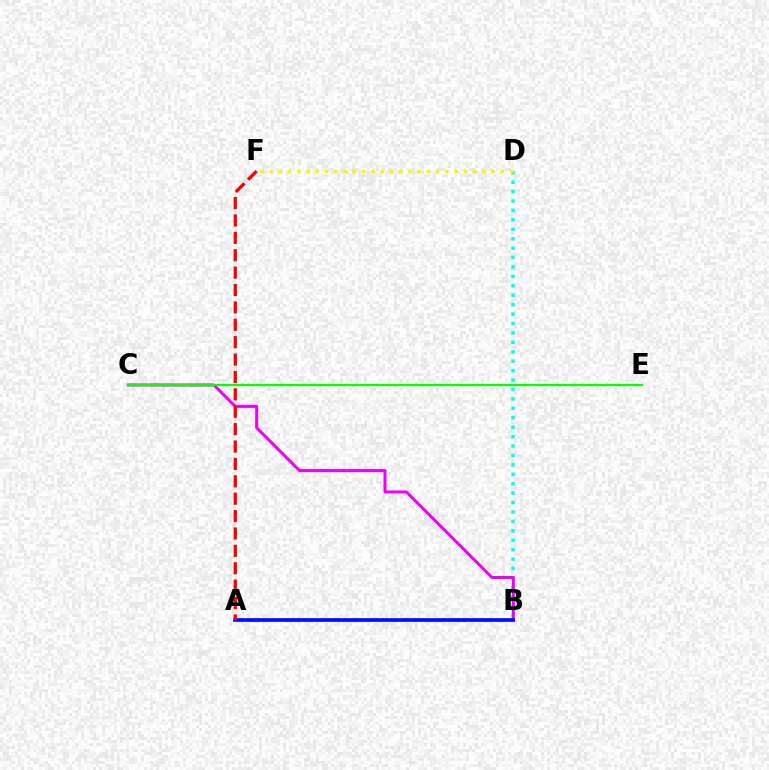{('B', 'D'): [{'color': '#00fff6', 'line_style': 'dotted', 'thickness': 2.56}], ('B', 'C'): [{'color': '#ee00ff', 'line_style': 'solid', 'thickness': 2.16}], ('A', 'B'): [{'color': '#0010ff', 'line_style': 'solid', 'thickness': 2.68}], ('D', 'F'): [{'color': '#fcf500', 'line_style': 'dotted', 'thickness': 2.52}], ('A', 'F'): [{'color': '#ff0000', 'line_style': 'dashed', 'thickness': 2.36}], ('C', 'E'): [{'color': '#08ff00', 'line_style': 'solid', 'thickness': 1.62}]}